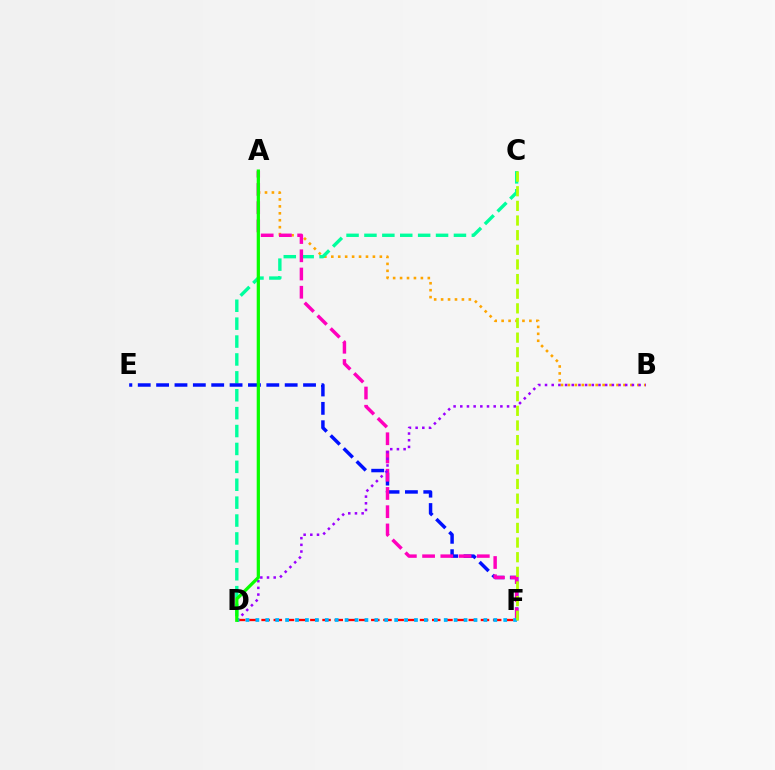{('A', 'B'): [{'color': '#ffa500', 'line_style': 'dotted', 'thickness': 1.88}], ('D', 'F'): [{'color': '#ff0000', 'line_style': 'dashed', 'thickness': 1.66}, {'color': '#00b5ff', 'line_style': 'dotted', 'thickness': 2.69}], ('C', 'D'): [{'color': '#00ff9d', 'line_style': 'dashed', 'thickness': 2.43}], ('E', 'F'): [{'color': '#0010ff', 'line_style': 'dashed', 'thickness': 2.5}], ('A', 'F'): [{'color': '#ff00bd', 'line_style': 'dashed', 'thickness': 2.48}], ('B', 'D'): [{'color': '#9b00ff', 'line_style': 'dotted', 'thickness': 1.82}], ('A', 'D'): [{'color': '#08ff00', 'line_style': 'solid', 'thickness': 2.34}], ('C', 'F'): [{'color': '#b3ff00', 'line_style': 'dashed', 'thickness': 1.99}]}